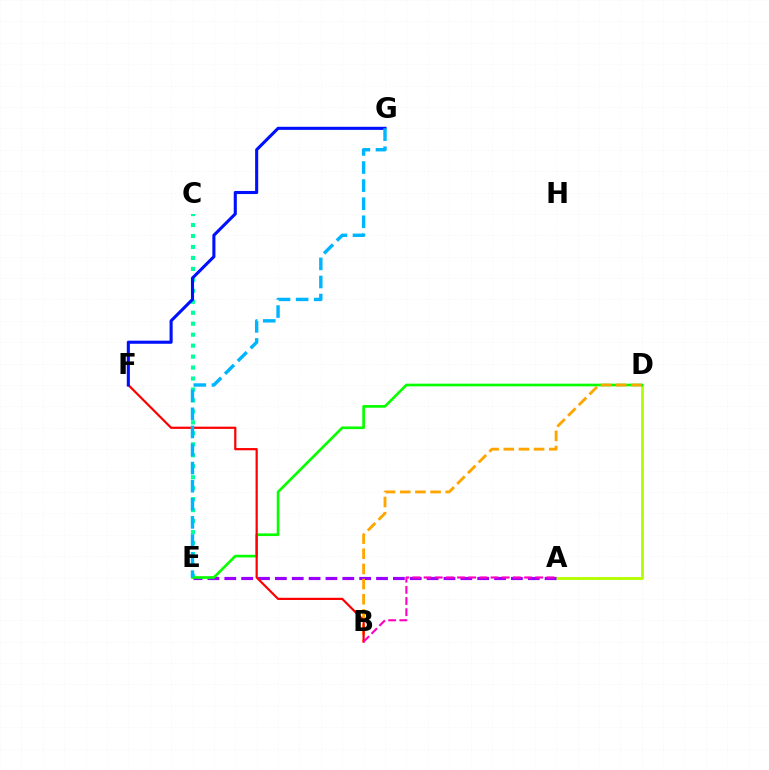{('A', 'D'): [{'color': '#b3ff00', 'line_style': 'solid', 'thickness': 2.07}], ('C', 'E'): [{'color': '#00ff9d', 'line_style': 'dotted', 'thickness': 2.98}], ('A', 'E'): [{'color': '#9b00ff', 'line_style': 'dashed', 'thickness': 2.29}], ('D', 'E'): [{'color': '#08ff00', 'line_style': 'solid', 'thickness': 1.92}], ('B', 'D'): [{'color': '#ffa500', 'line_style': 'dashed', 'thickness': 2.06}], ('B', 'F'): [{'color': '#ff0000', 'line_style': 'solid', 'thickness': 1.59}], ('A', 'B'): [{'color': '#ff00bd', 'line_style': 'dashed', 'thickness': 1.52}], ('F', 'G'): [{'color': '#0010ff', 'line_style': 'solid', 'thickness': 2.22}], ('E', 'G'): [{'color': '#00b5ff', 'line_style': 'dashed', 'thickness': 2.46}]}